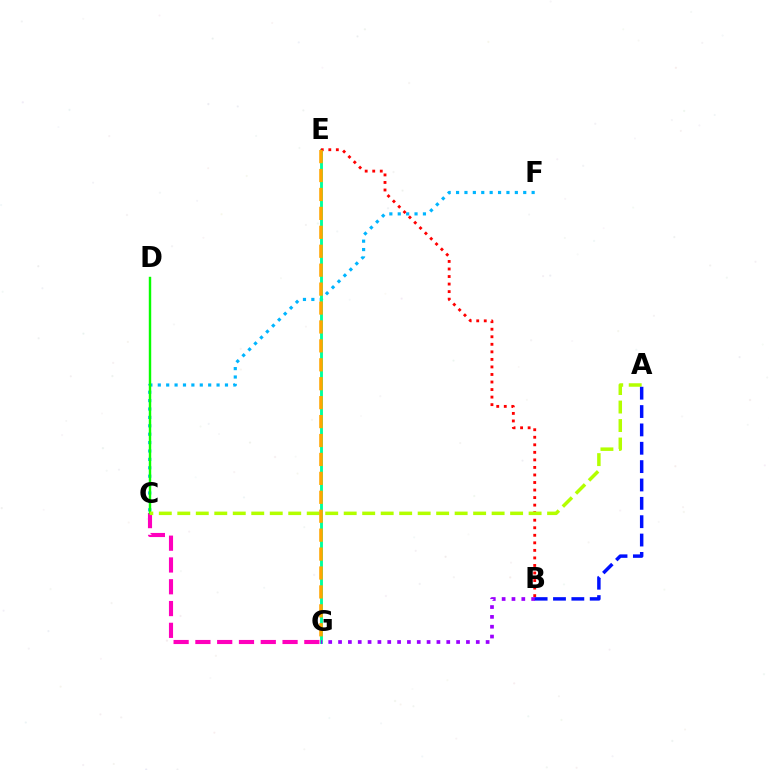{('C', 'F'): [{'color': '#00b5ff', 'line_style': 'dotted', 'thickness': 2.28}], ('C', 'G'): [{'color': '#ff00bd', 'line_style': 'dashed', 'thickness': 2.96}], ('E', 'G'): [{'color': '#00ff9d', 'line_style': 'solid', 'thickness': 2.07}, {'color': '#ffa500', 'line_style': 'dashed', 'thickness': 2.57}], ('C', 'D'): [{'color': '#08ff00', 'line_style': 'solid', 'thickness': 1.75}], ('B', 'E'): [{'color': '#ff0000', 'line_style': 'dotted', 'thickness': 2.05}], ('B', 'G'): [{'color': '#9b00ff', 'line_style': 'dotted', 'thickness': 2.67}], ('A', 'C'): [{'color': '#b3ff00', 'line_style': 'dashed', 'thickness': 2.51}], ('A', 'B'): [{'color': '#0010ff', 'line_style': 'dashed', 'thickness': 2.49}]}